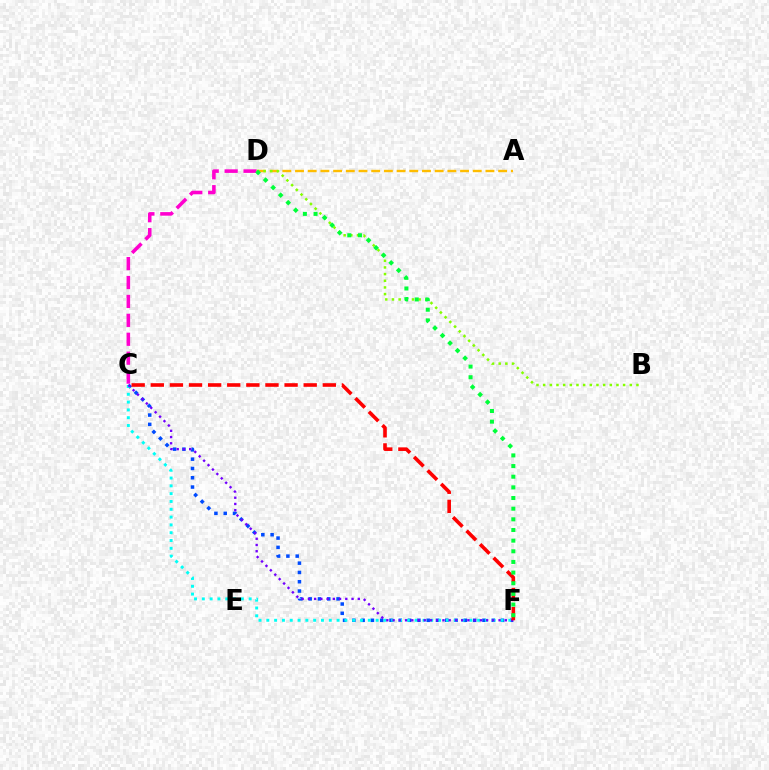{('A', 'D'): [{'color': '#ffbd00', 'line_style': 'dashed', 'thickness': 1.72}], ('C', 'F'): [{'color': '#004bff', 'line_style': 'dotted', 'thickness': 2.53}, {'color': '#00fff6', 'line_style': 'dotted', 'thickness': 2.12}, {'color': '#7200ff', 'line_style': 'dotted', 'thickness': 1.69}, {'color': '#ff0000', 'line_style': 'dashed', 'thickness': 2.6}], ('C', 'D'): [{'color': '#ff00cf', 'line_style': 'dashed', 'thickness': 2.57}], ('B', 'D'): [{'color': '#84ff00', 'line_style': 'dotted', 'thickness': 1.81}], ('D', 'F'): [{'color': '#00ff39', 'line_style': 'dotted', 'thickness': 2.89}]}